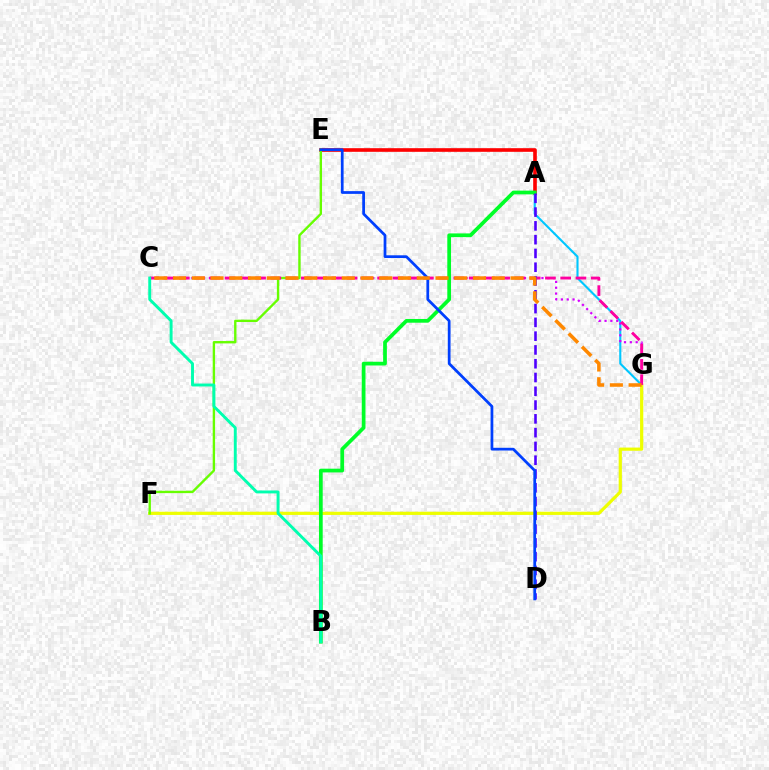{('A', 'E'): [{'color': '#ff0000', 'line_style': 'solid', 'thickness': 2.62}], ('A', 'G'): [{'color': '#00c7ff', 'line_style': 'solid', 'thickness': 1.52}], ('C', 'G'): [{'color': '#d600ff', 'line_style': 'dotted', 'thickness': 1.59}, {'color': '#ff00a0', 'line_style': 'dashed', 'thickness': 2.07}, {'color': '#ff8800', 'line_style': 'dashed', 'thickness': 2.55}], ('F', 'G'): [{'color': '#eeff00', 'line_style': 'solid', 'thickness': 2.3}], ('E', 'F'): [{'color': '#66ff00', 'line_style': 'solid', 'thickness': 1.71}], ('A', 'B'): [{'color': '#00ff27', 'line_style': 'solid', 'thickness': 2.69}], ('B', 'C'): [{'color': '#00ffaf', 'line_style': 'solid', 'thickness': 2.1}], ('A', 'D'): [{'color': '#4f00ff', 'line_style': 'dashed', 'thickness': 1.87}], ('D', 'E'): [{'color': '#003fff', 'line_style': 'solid', 'thickness': 1.98}]}